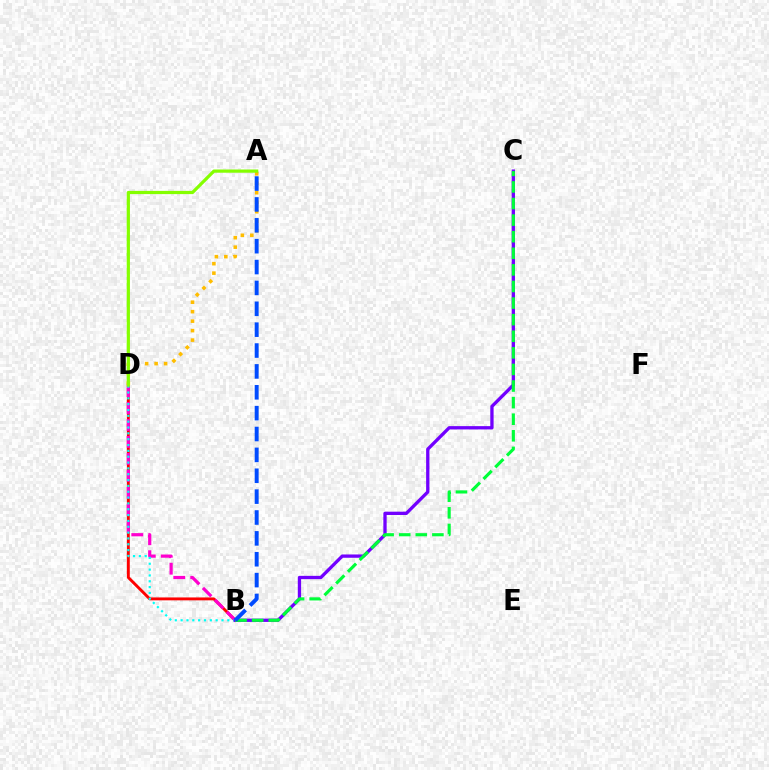{('B', 'D'): [{'color': '#ff0000', 'line_style': 'solid', 'thickness': 2.09}, {'color': '#ff00cf', 'line_style': 'dashed', 'thickness': 2.3}, {'color': '#00fff6', 'line_style': 'dotted', 'thickness': 1.59}], ('B', 'C'): [{'color': '#7200ff', 'line_style': 'solid', 'thickness': 2.38}, {'color': '#00ff39', 'line_style': 'dashed', 'thickness': 2.25}], ('A', 'D'): [{'color': '#ffbd00', 'line_style': 'dotted', 'thickness': 2.57}, {'color': '#84ff00', 'line_style': 'solid', 'thickness': 2.32}], ('A', 'B'): [{'color': '#004bff', 'line_style': 'dashed', 'thickness': 2.84}]}